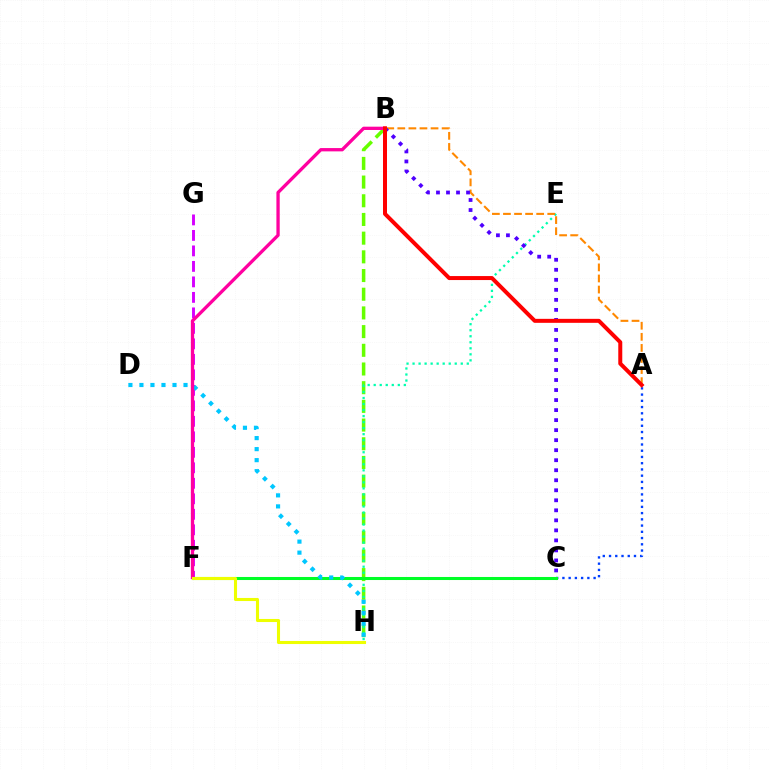{('B', 'H'): [{'color': '#66ff00', 'line_style': 'dashed', 'thickness': 2.54}], ('E', 'H'): [{'color': '#00ffaf', 'line_style': 'dotted', 'thickness': 1.64}], ('A', 'C'): [{'color': '#003fff', 'line_style': 'dotted', 'thickness': 1.69}], ('C', 'F'): [{'color': '#00ff27', 'line_style': 'solid', 'thickness': 2.19}], ('F', 'G'): [{'color': '#d600ff', 'line_style': 'dashed', 'thickness': 2.1}], ('D', 'H'): [{'color': '#00c7ff', 'line_style': 'dotted', 'thickness': 2.99}], ('A', 'B'): [{'color': '#ff8800', 'line_style': 'dashed', 'thickness': 1.5}, {'color': '#ff0000', 'line_style': 'solid', 'thickness': 2.87}], ('B', 'C'): [{'color': '#4f00ff', 'line_style': 'dotted', 'thickness': 2.72}], ('B', 'F'): [{'color': '#ff00a0', 'line_style': 'solid', 'thickness': 2.38}], ('F', 'H'): [{'color': '#eeff00', 'line_style': 'solid', 'thickness': 2.21}]}